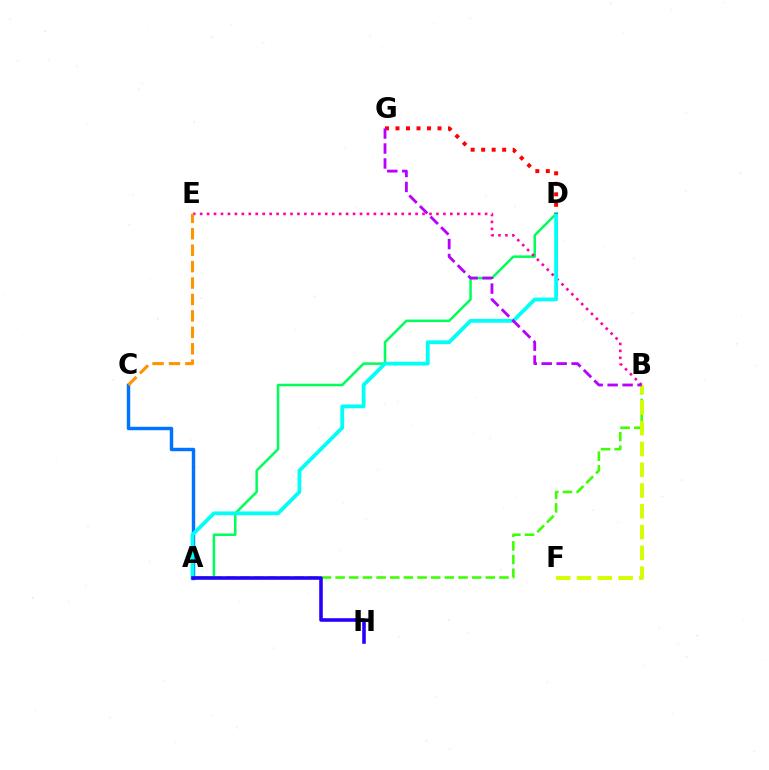{('A', 'D'): [{'color': '#00ff5c', 'line_style': 'solid', 'thickness': 1.82}, {'color': '#00fff6', 'line_style': 'solid', 'thickness': 2.73}], ('A', 'C'): [{'color': '#0074ff', 'line_style': 'solid', 'thickness': 2.48}], ('B', 'E'): [{'color': '#ff00ac', 'line_style': 'dotted', 'thickness': 1.89}], ('A', 'B'): [{'color': '#3dff00', 'line_style': 'dashed', 'thickness': 1.85}], ('B', 'F'): [{'color': '#d1ff00', 'line_style': 'dashed', 'thickness': 2.82}], ('D', 'G'): [{'color': '#ff0000', 'line_style': 'dotted', 'thickness': 2.85}], ('C', 'E'): [{'color': '#ff9400', 'line_style': 'dashed', 'thickness': 2.23}], ('B', 'G'): [{'color': '#b900ff', 'line_style': 'dashed', 'thickness': 2.03}], ('A', 'H'): [{'color': '#2500ff', 'line_style': 'solid', 'thickness': 2.57}]}